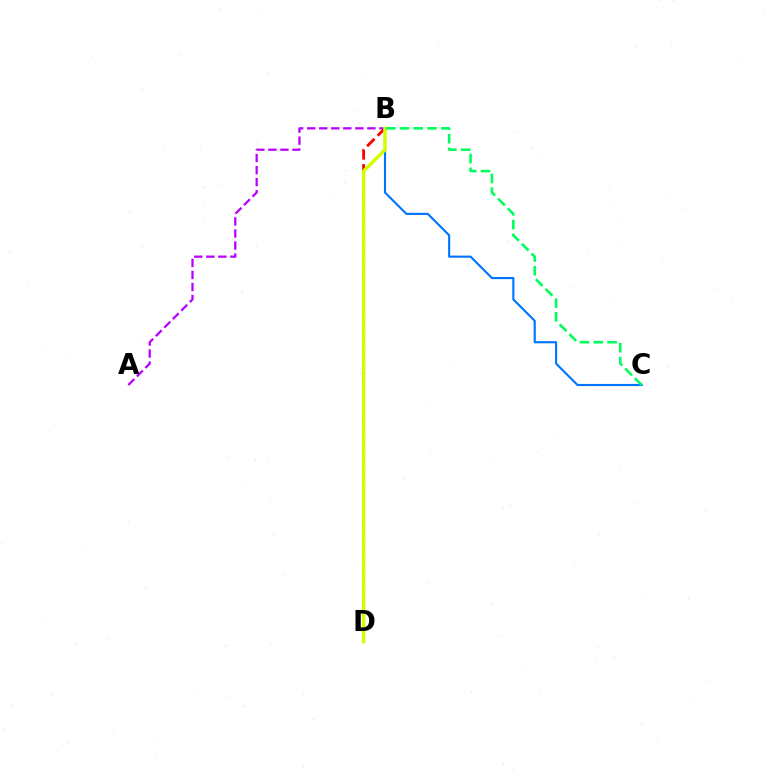{('B', 'D'): [{'color': '#ff0000', 'line_style': 'dashed', 'thickness': 2.02}, {'color': '#d1ff00', 'line_style': 'solid', 'thickness': 2.48}], ('A', 'B'): [{'color': '#b900ff', 'line_style': 'dashed', 'thickness': 1.64}], ('B', 'C'): [{'color': '#0074ff', 'line_style': 'solid', 'thickness': 1.53}, {'color': '#00ff5c', 'line_style': 'dashed', 'thickness': 1.87}]}